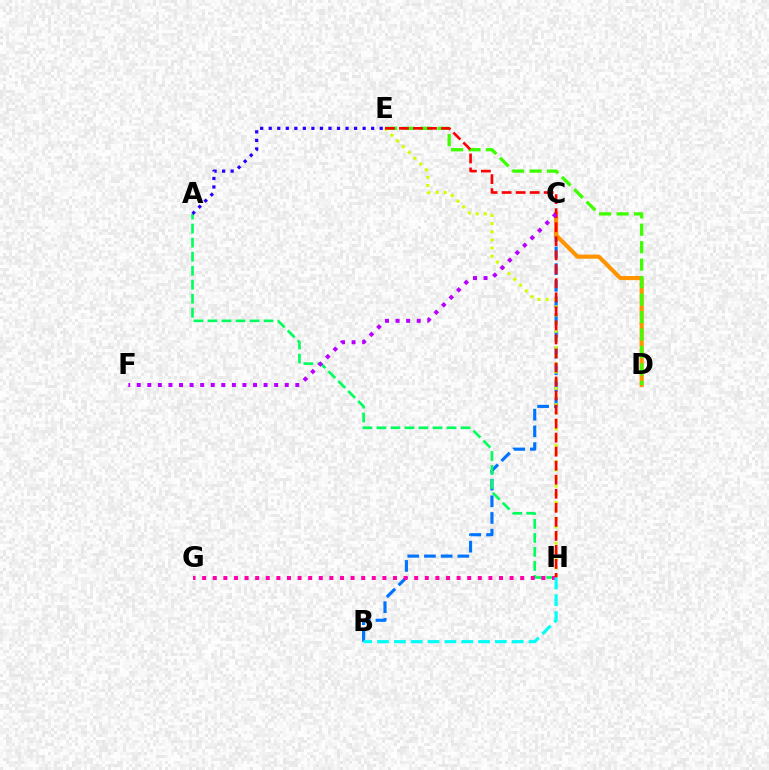{('B', 'C'): [{'color': '#0074ff', 'line_style': 'dashed', 'thickness': 2.27}], ('C', 'D'): [{'color': '#ff9400', 'line_style': 'solid', 'thickness': 2.97}], ('D', 'E'): [{'color': '#3dff00', 'line_style': 'dashed', 'thickness': 2.37}], ('A', 'H'): [{'color': '#00ff5c', 'line_style': 'dashed', 'thickness': 1.9}], ('E', 'H'): [{'color': '#d1ff00', 'line_style': 'dotted', 'thickness': 2.22}, {'color': '#ff0000', 'line_style': 'dashed', 'thickness': 1.91}], ('G', 'H'): [{'color': '#ff00ac', 'line_style': 'dotted', 'thickness': 2.88}], ('C', 'F'): [{'color': '#b900ff', 'line_style': 'dotted', 'thickness': 2.87}], ('A', 'E'): [{'color': '#2500ff', 'line_style': 'dotted', 'thickness': 2.32}], ('B', 'H'): [{'color': '#00fff6', 'line_style': 'dashed', 'thickness': 2.29}]}